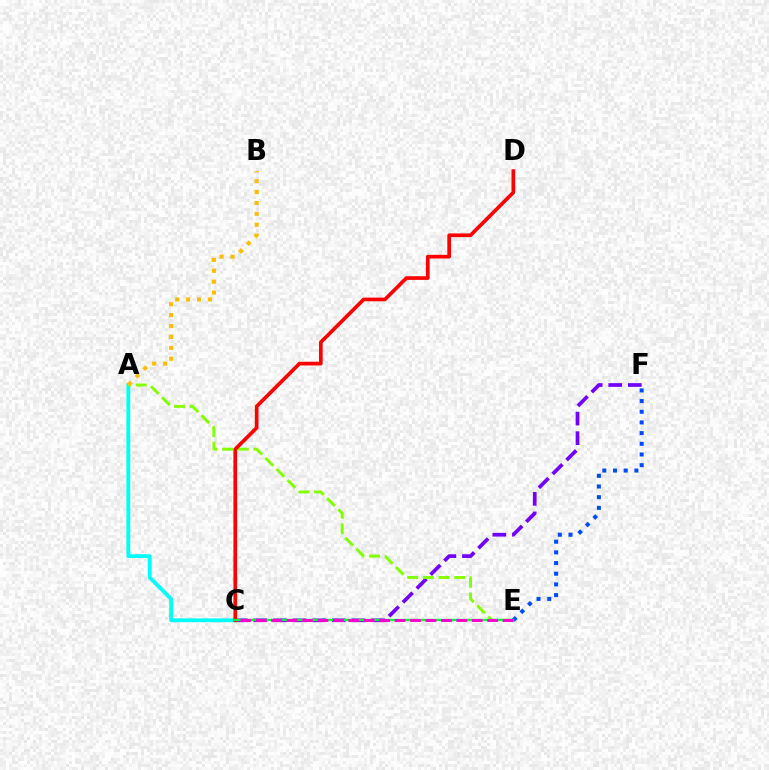{('C', 'F'): [{'color': '#7200ff', 'line_style': 'dashed', 'thickness': 2.66}], ('A', 'C'): [{'color': '#00fff6', 'line_style': 'solid', 'thickness': 2.75}], ('A', 'E'): [{'color': '#84ff00', 'line_style': 'dashed', 'thickness': 2.13}], ('C', 'D'): [{'color': '#ff0000', 'line_style': 'solid', 'thickness': 2.65}], ('E', 'F'): [{'color': '#004bff', 'line_style': 'dotted', 'thickness': 2.9}], ('C', 'E'): [{'color': '#00ff39', 'line_style': 'solid', 'thickness': 1.68}, {'color': '#ff00cf', 'line_style': 'dashed', 'thickness': 2.1}], ('A', 'B'): [{'color': '#ffbd00', 'line_style': 'dotted', 'thickness': 2.96}]}